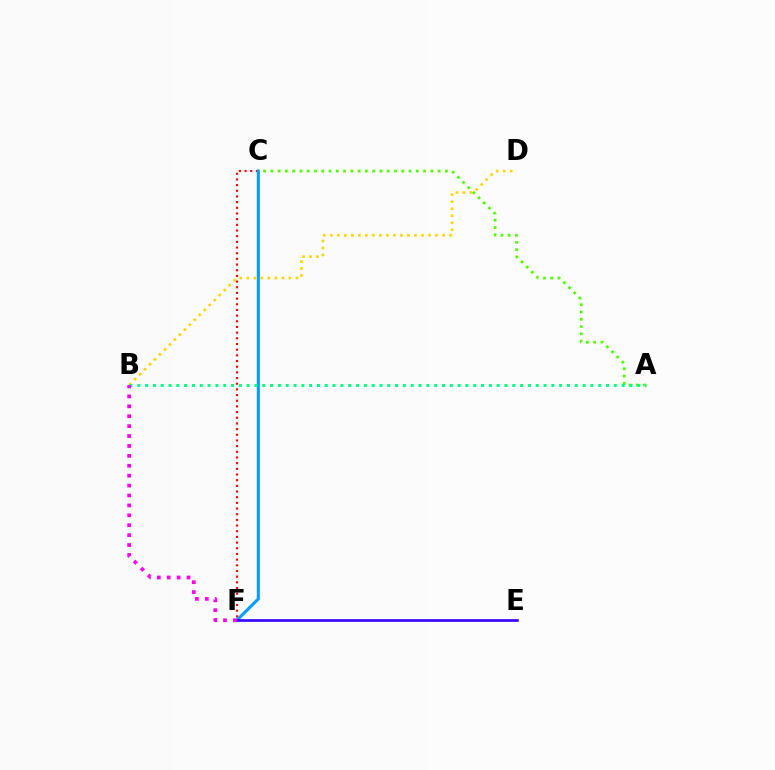{('C', 'F'): [{'color': '#ff0000', 'line_style': 'dotted', 'thickness': 1.54}, {'color': '#009eff', 'line_style': 'solid', 'thickness': 2.22}], ('B', 'D'): [{'color': '#ffd500', 'line_style': 'dotted', 'thickness': 1.91}], ('A', 'C'): [{'color': '#4fff00', 'line_style': 'dotted', 'thickness': 1.98}], ('E', 'F'): [{'color': '#3700ff', 'line_style': 'solid', 'thickness': 1.91}], ('A', 'B'): [{'color': '#00ff86', 'line_style': 'dotted', 'thickness': 2.12}], ('B', 'F'): [{'color': '#ff00ed', 'line_style': 'dotted', 'thickness': 2.69}]}